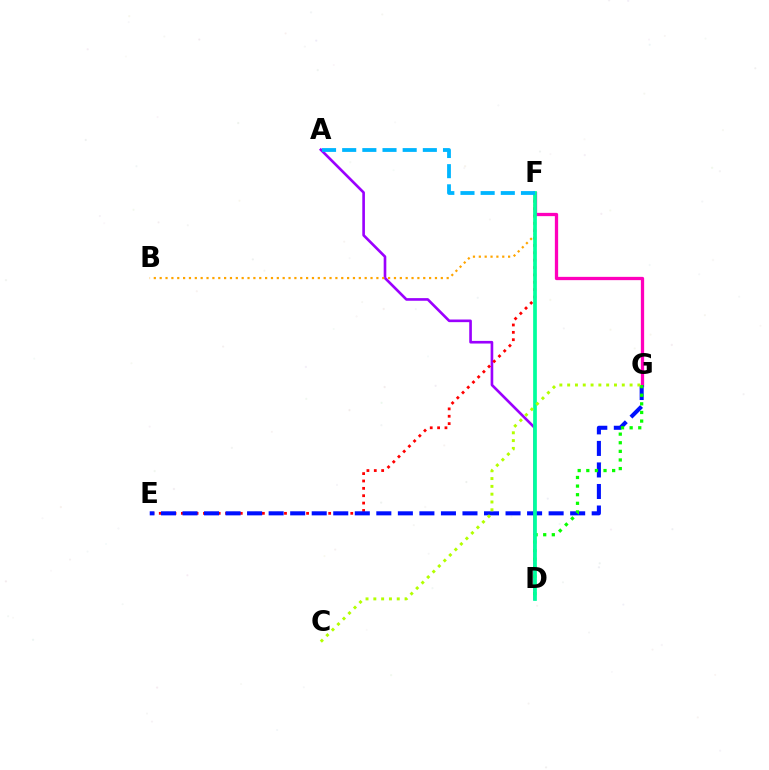{('A', 'D'): [{'color': '#9b00ff', 'line_style': 'solid', 'thickness': 1.9}], ('F', 'G'): [{'color': '#ff00bd', 'line_style': 'solid', 'thickness': 2.36}], ('E', 'F'): [{'color': '#ff0000', 'line_style': 'dotted', 'thickness': 2.0}], ('E', 'G'): [{'color': '#0010ff', 'line_style': 'dashed', 'thickness': 2.93}], ('B', 'F'): [{'color': '#ffa500', 'line_style': 'dotted', 'thickness': 1.59}], ('D', 'G'): [{'color': '#08ff00', 'line_style': 'dotted', 'thickness': 2.34}], ('D', 'F'): [{'color': '#00ff9d', 'line_style': 'solid', 'thickness': 2.67}], ('A', 'F'): [{'color': '#00b5ff', 'line_style': 'dashed', 'thickness': 2.74}], ('C', 'G'): [{'color': '#b3ff00', 'line_style': 'dotted', 'thickness': 2.12}]}